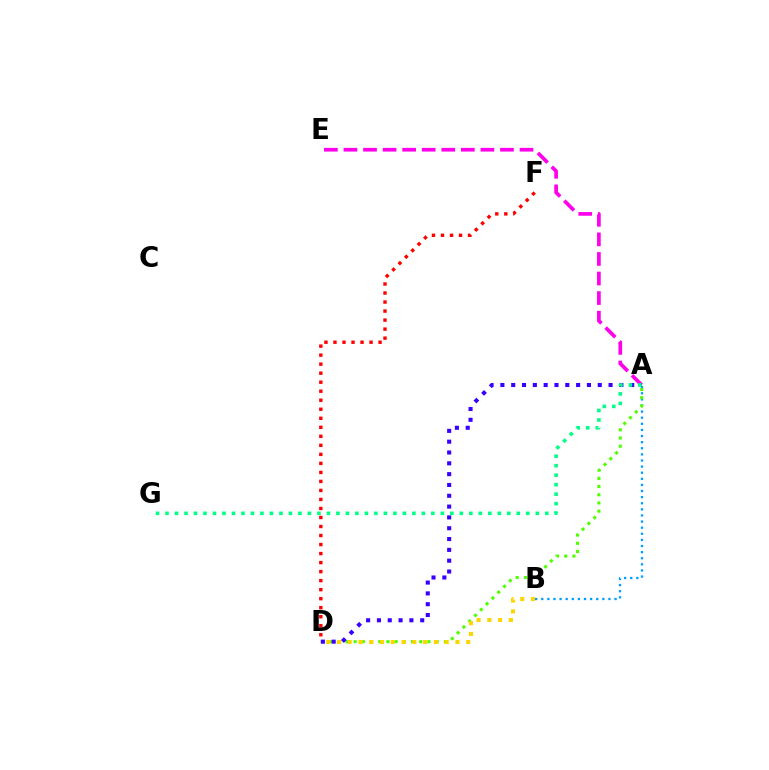{('A', 'E'): [{'color': '#ff00ed', 'line_style': 'dashed', 'thickness': 2.66}], ('A', 'B'): [{'color': '#009eff', 'line_style': 'dotted', 'thickness': 1.66}], ('A', 'D'): [{'color': '#4fff00', 'line_style': 'dotted', 'thickness': 2.23}, {'color': '#3700ff', 'line_style': 'dotted', 'thickness': 2.94}], ('B', 'D'): [{'color': '#ffd500', 'line_style': 'dotted', 'thickness': 2.93}], ('A', 'G'): [{'color': '#00ff86', 'line_style': 'dotted', 'thickness': 2.58}], ('D', 'F'): [{'color': '#ff0000', 'line_style': 'dotted', 'thickness': 2.45}]}